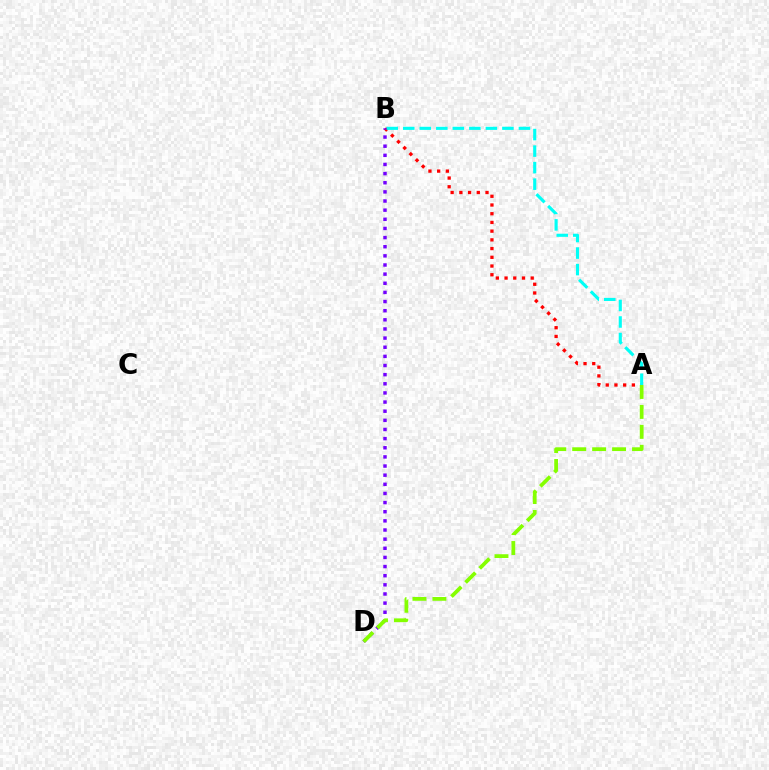{('A', 'B'): [{'color': '#ff0000', 'line_style': 'dotted', 'thickness': 2.37}, {'color': '#00fff6', 'line_style': 'dashed', 'thickness': 2.25}], ('B', 'D'): [{'color': '#7200ff', 'line_style': 'dotted', 'thickness': 2.48}], ('A', 'D'): [{'color': '#84ff00', 'line_style': 'dashed', 'thickness': 2.71}]}